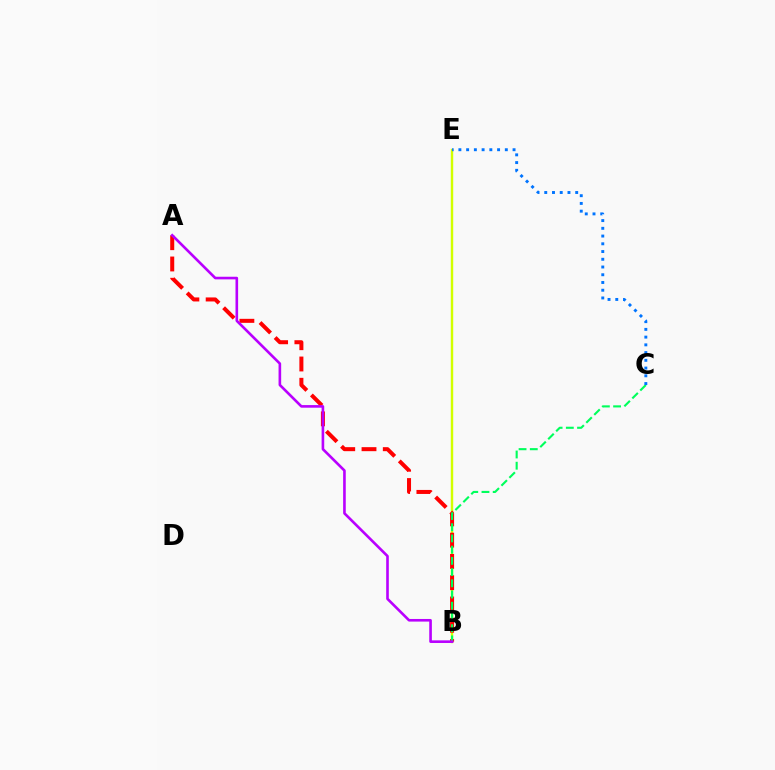{('B', 'E'): [{'color': '#d1ff00', 'line_style': 'solid', 'thickness': 1.75}], ('A', 'B'): [{'color': '#ff0000', 'line_style': 'dashed', 'thickness': 2.89}, {'color': '#b900ff', 'line_style': 'solid', 'thickness': 1.89}], ('B', 'C'): [{'color': '#00ff5c', 'line_style': 'dashed', 'thickness': 1.52}], ('C', 'E'): [{'color': '#0074ff', 'line_style': 'dotted', 'thickness': 2.1}]}